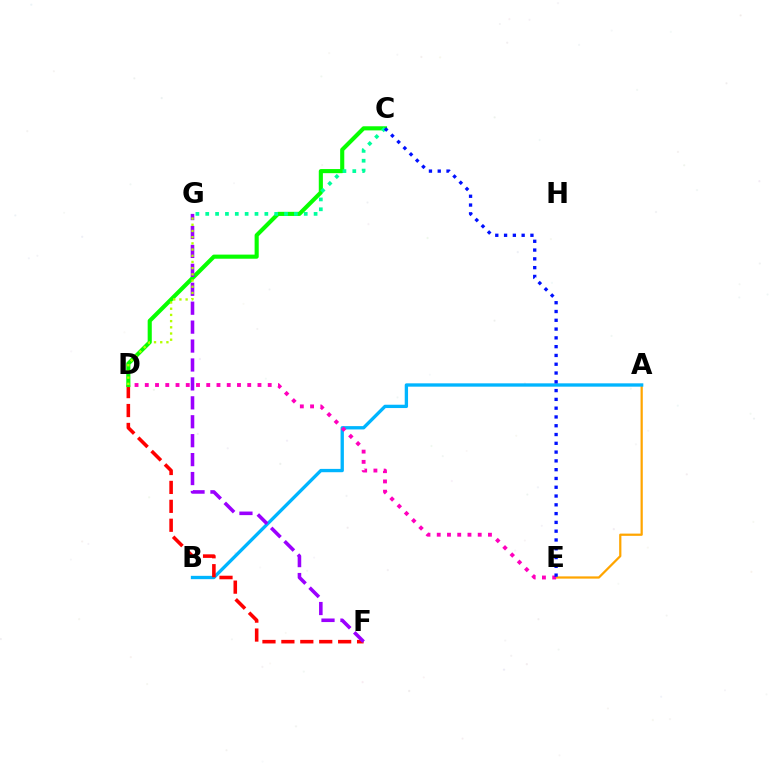{('A', 'E'): [{'color': '#ffa500', 'line_style': 'solid', 'thickness': 1.61}], ('A', 'B'): [{'color': '#00b5ff', 'line_style': 'solid', 'thickness': 2.39}], ('D', 'F'): [{'color': '#ff0000', 'line_style': 'dashed', 'thickness': 2.57}], ('C', 'D'): [{'color': '#08ff00', 'line_style': 'solid', 'thickness': 2.96}], ('C', 'G'): [{'color': '#00ff9d', 'line_style': 'dotted', 'thickness': 2.68}], ('F', 'G'): [{'color': '#9b00ff', 'line_style': 'dashed', 'thickness': 2.57}], ('D', 'G'): [{'color': '#b3ff00', 'line_style': 'dotted', 'thickness': 1.68}], ('D', 'E'): [{'color': '#ff00bd', 'line_style': 'dotted', 'thickness': 2.78}], ('C', 'E'): [{'color': '#0010ff', 'line_style': 'dotted', 'thickness': 2.39}]}